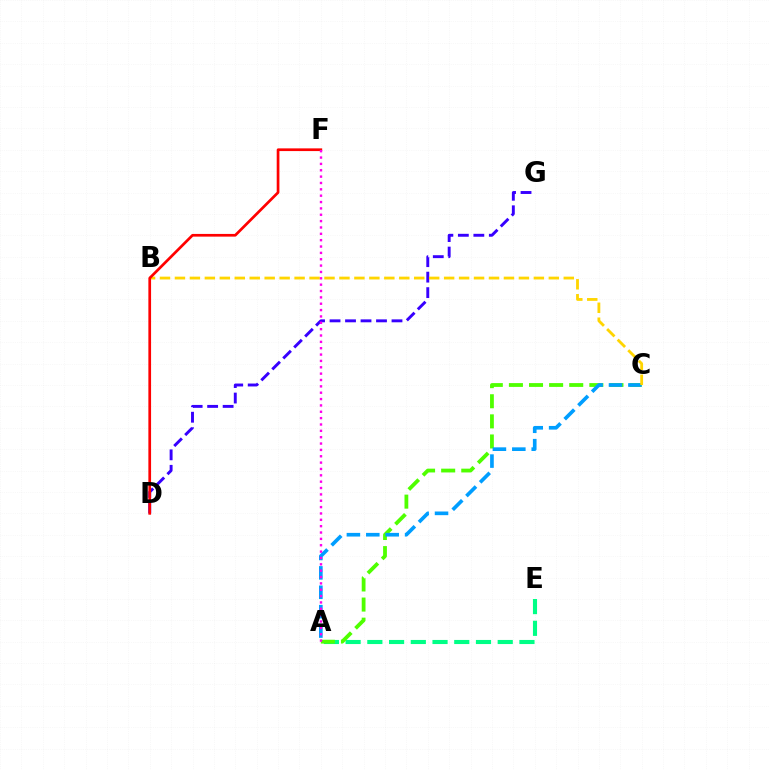{('D', 'G'): [{'color': '#3700ff', 'line_style': 'dashed', 'thickness': 2.1}], ('A', 'E'): [{'color': '#00ff86', 'line_style': 'dashed', 'thickness': 2.95}], ('A', 'C'): [{'color': '#4fff00', 'line_style': 'dashed', 'thickness': 2.73}, {'color': '#009eff', 'line_style': 'dashed', 'thickness': 2.64}], ('B', 'C'): [{'color': '#ffd500', 'line_style': 'dashed', 'thickness': 2.03}], ('D', 'F'): [{'color': '#ff0000', 'line_style': 'solid', 'thickness': 1.95}], ('A', 'F'): [{'color': '#ff00ed', 'line_style': 'dotted', 'thickness': 1.73}]}